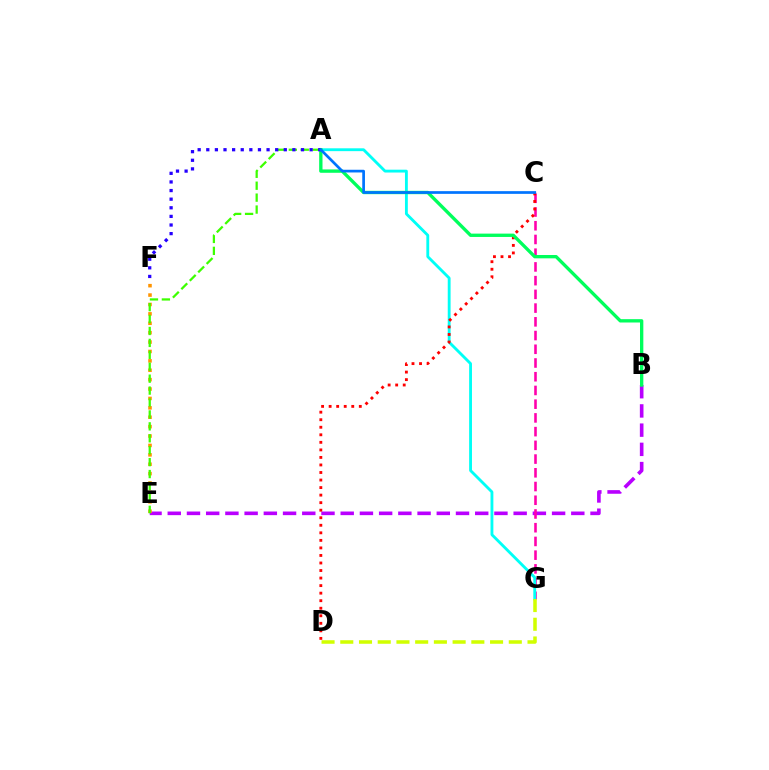{('B', 'E'): [{'color': '#b900ff', 'line_style': 'dashed', 'thickness': 2.61}], ('C', 'G'): [{'color': '#ff00ac', 'line_style': 'dashed', 'thickness': 1.86}], ('A', 'G'): [{'color': '#00fff6', 'line_style': 'solid', 'thickness': 2.05}], ('E', 'F'): [{'color': '#ff9400', 'line_style': 'dotted', 'thickness': 2.55}], ('C', 'D'): [{'color': '#ff0000', 'line_style': 'dotted', 'thickness': 2.05}], ('A', 'E'): [{'color': '#3dff00', 'line_style': 'dashed', 'thickness': 1.62}], ('A', 'B'): [{'color': '#00ff5c', 'line_style': 'solid', 'thickness': 2.4}], ('A', 'F'): [{'color': '#2500ff', 'line_style': 'dotted', 'thickness': 2.34}], ('D', 'G'): [{'color': '#d1ff00', 'line_style': 'dashed', 'thickness': 2.54}], ('A', 'C'): [{'color': '#0074ff', 'line_style': 'solid', 'thickness': 1.95}]}